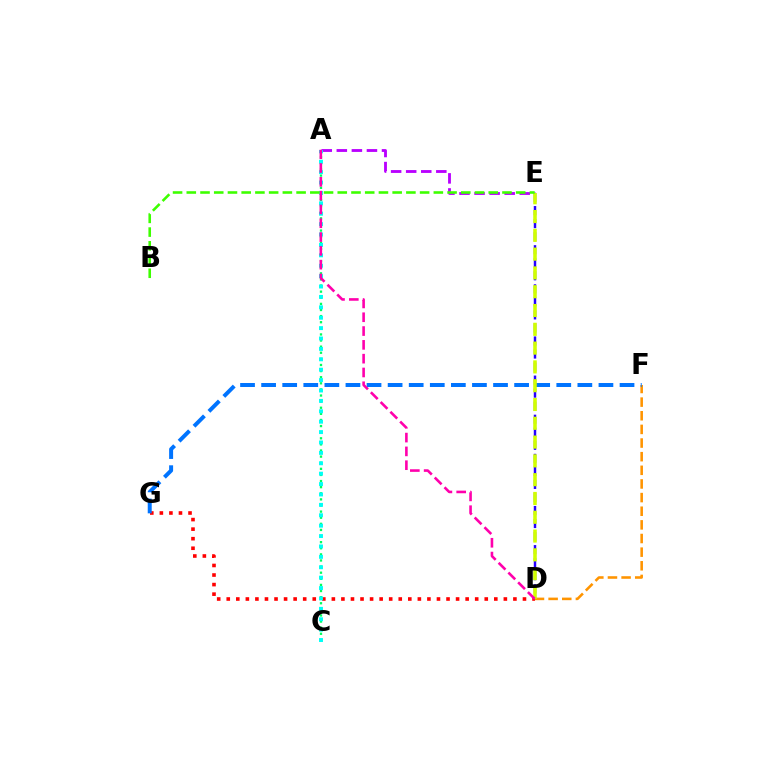{('D', 'G'): [{'color': '#ff0000', 'line_style': 'dotted', 'thickness': 2.6}], ('D', 'F'): [{'color': '#ff9400', 'line_style': 'dashed', 'thickness': 1.85}], ('D', 'E'): [{'color': '#2500ff', 'line_style': 'dashed', 'thickness': 1.77}, {'color': '#d1ff00', 'line_style': 'dashed', 'thickness': 2.55}], ('A', 'C'): [{'color': '#00ff5c', 'line_style': 'dotted', 'thickness': 1.66}, {'color': '#00fff6', 'line_style': 'dotted', 'thickness': 2.83}], ('A', 'E'): [{'color': '#b900ff', 'line_style': 'dashed', 'thickness': 2.05}], ('F', 'G'): [{'color': '#0074ff', 'line_style': 'dashed', 'thickness': 2.86}], ('A', 'D'): [{'color': '#ff00ac', 'line_style': 'dashed', 'thickness': 1.88}], ('B', 'E'): [{'color': '#3dff00', 'line_style': 'dashed', 'thickness': 1.86}]}